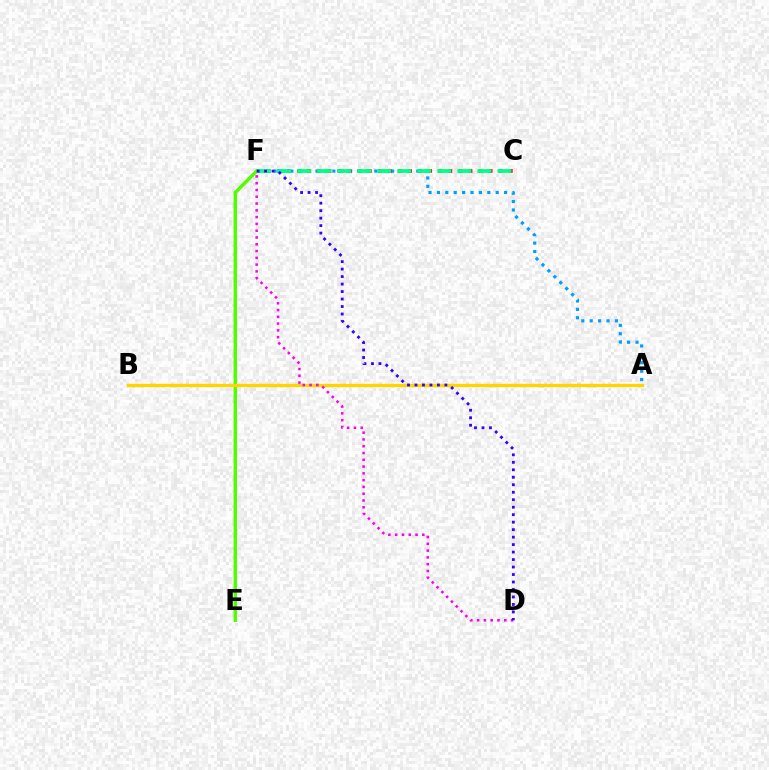{('A', 'F'): [{'color': '#009eff', 'line_style': 'dotted', 'thickness': 2.28}], ('E', 'F'): [{'color': '#4fff00', 'line_style': 'solid', 'thickness': 2.47}], ('C', 'F'): [{'color': '#ff0000', 'line_style': 'dotted', 'thickness': 2.74}, {'color': '#00ff86', 'line_style': 'dashed', 'thickness': 2.72}], ('A', 'B'): [{'color': '#ffd500', 'line_style': 'solid', 'thickness': 2.37}], ('D', 'F'): [{'color': '#ff00ed', 'line_style': 'dotted', 'thickness': 1.84}, {'color': '#3700ff', 'line_style': 'dotted', 'thickness': 2.03}]}